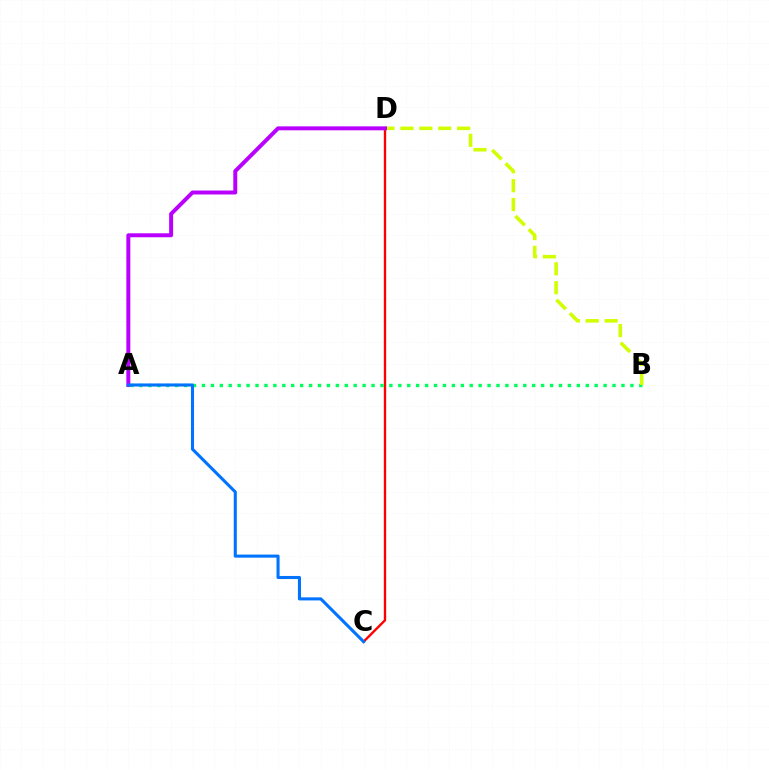{('C', 'D'): [{'color': '#ff0000', 'line_style': 'solid', 'thickness': 1.71}], ('A', 'B'): [{'color': '#00ff5c', 'line_style': 'dotted', 'thickness': 2.43}], ('B', 'D'): [{'color': '#d1ff00', 'line_style': 'dashed', 'thickness': 2.57}], ('A', 'D'): [{'color': '#b900ff', 'line_style': 'solid', 'thickness': 2.85}], ('A', 'C'): [{'color': '#0074ff', 'line_style': 'solid', 'thickness': 2.22}]}